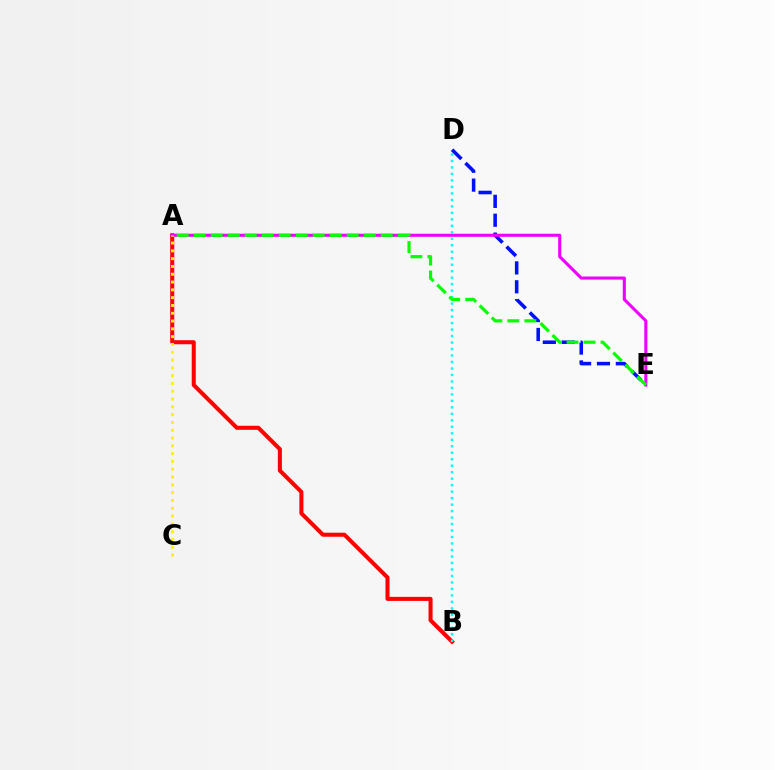{('D', 'E'): [{'color': '#0010ff', 'line_style': 'dashed', 'thickness': 2.56}], ('A', 'B'): [{'color': '#ff0000', 'line_style': 'solid', 'thickness': 2.91}], ('A', 'E'): [{'color': '#ee00ff', 'line_style': 'solid', 'thickness': 2.22}, {'color': '#08ff00', 'line_style': 'dashed', 'thickness': 2.31}], ('A', 'C'): [{'color': '#fcf500', 'line_style': 'dotted', 'thickness': 2.12}], ('B', 'D'): [{'color': '#00fff6', 'line_style': 'dotted', 'thickness': 1.76}]}